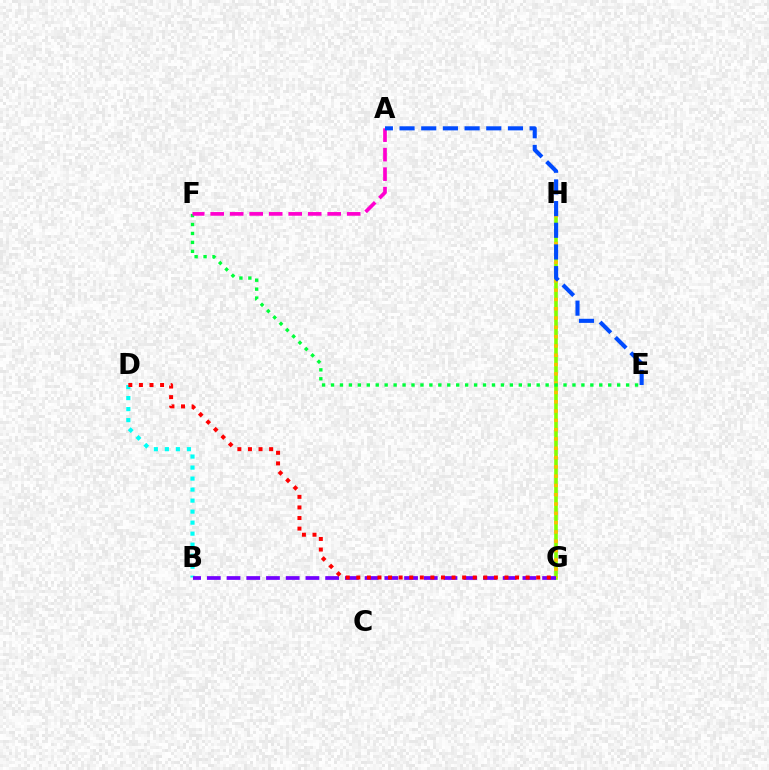{('G', 'H'): [{'color': '#84ff00', 'line_style': 'solid', 'thickness': 2.62}, {'color': '#ffbd00', 'line_style': 'dotted', 'thickness': 2.53}], ('B', 'D'): [{'color': '#00fff6', 'line_style': 'dotted', 'thickness': 2.99}], ('B', 'G'): [{'color': '#7200ff', 'line_style': 'dashed', 'thickness': 2.68}], ('E', 'F'): [{'color': '#00ff39', 'line_style': 'dotted', 'thickness': 2.43}], ('A', 'F'): [{'color': '#ff00cf', 'line_style': 'dashed', 'thickness': 2.65}], ('A', 'E'): [{'color': '#004bff', 'line_style': 'dashed', 'thickness': 2.95}], ('D', 'G'): [{'color': '#ff0000', 'line_style': 'dotted', 'thickness': 2.88}]}